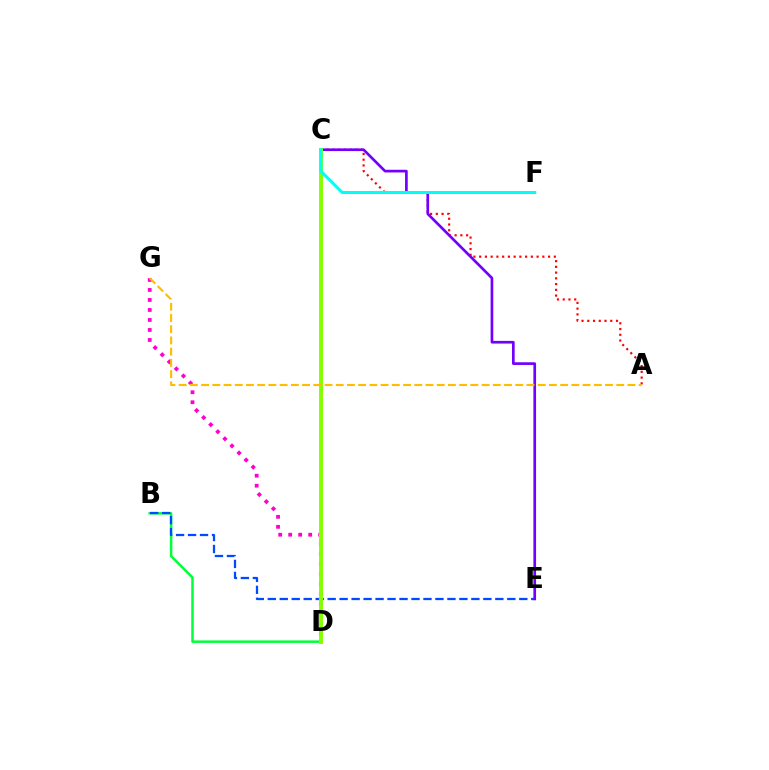{('A', 'C'): [{'color': '#ff0000', 'line_style': 'dotted', 'thickness': 1.56}], ('B', 'D'): [{'color': '#00ff39', 'line_style': 'solid', 'thickness': 1.8}], ('D', 'G'): [{'color': '#ff00cf', 'line_style': 'dotted', 'thickness': 2.72}], ('B', 'E'): [{'color': '#004bff', 'line_style': 'dashed', 'thickness': 1.63}], ('C', 'E'): [{'color': '#7200ff', 'line_style': 'solid', 'thickness': 1.93}], ('C', 'D'): [{'color': '#84ff00', 'line_style': 'solid', 'thickness': 2.82}], ('A', 'G'): [{'color': '#ffbd00', 'line_style': 'dashed', 'thickness': 1.52}], ('C', 'F'): [{'color': '#00fff6', 'line_style': 'solid', 'thickness': 2.17}]}